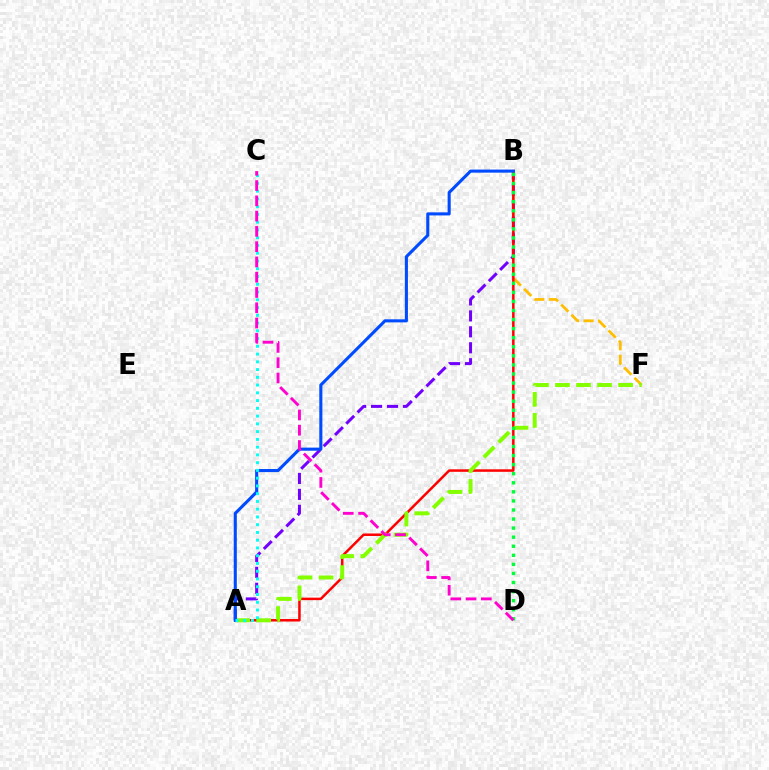{('B', 'F'): [{'color': '#ffbd00', 'line_style': 'dashed', 'thickness': 1.97}], ('A', 'B'): [{'color': '#7200ff', 'line_style': 'dashed', 'thickness': 2.17}, {'color': '#ff0000', 'line_style': 'solid', 'thickness': 1.8}, {'color': '#004bff', 'line_style': 'solid', 'thickness': 2.22}], ('A', 'F'): [{'color': '#84ff00', 'line_style': 'dashed', 'thickness': 2.86}], ('A', 'C'): [{'color': '#00fff6', 'line_style': 'dotted', 'thickness': 2.11}], ('B', 'D'): [{'color': '#00ff39', 'line_style': 'dotted', 'thickness': 2.46}], ('C', 'D'): [{'color': '#ff00cf', 'line_style': 'dashed', 'thickness': 2.07}]}